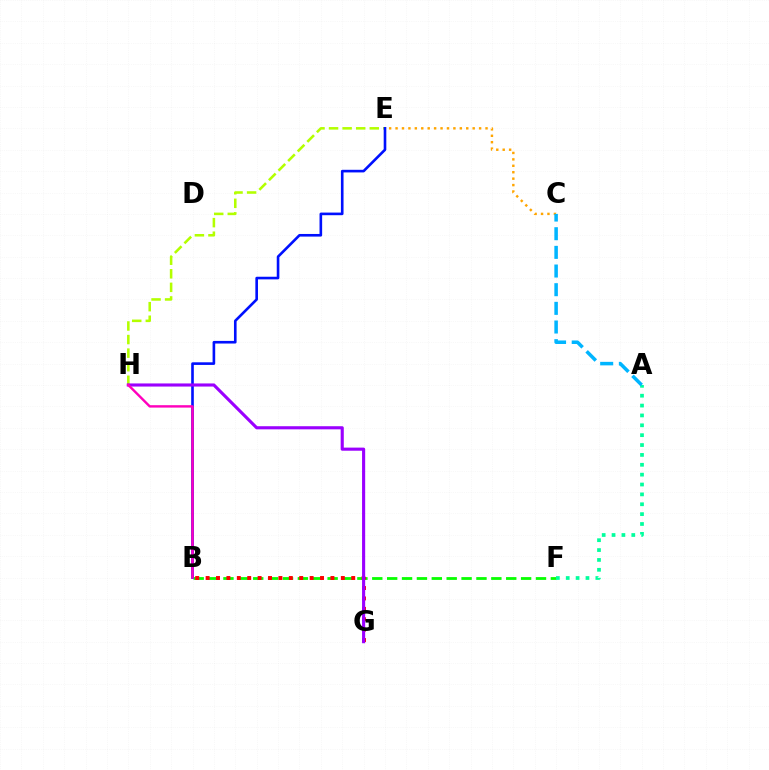{('B', 'F'): [{'color': '#08ff00', 'line_style': 'dashed', 'thickness': 2.02}], ('E', 'H'): [{'color': '#b3ff00', 'line_style': 'dashed', 'thickness': 1.84}], ('C', 'E'): [{'color': '#ffa500', 'line_style': 'dotted', 'thickness': 1.75}], ('A', 'F'): [{'color': '#00ff9d', 'line_style': 'dotted', 'thickness': 2.68}], ('A', 'C'): [{'color': '#00b5ff', 'line_style': 'dashed', 'thickness': 2.54}], ('B', 'E'): [{'color': '#0010ff', 'line_style': 'solid', 'thickness': 1.89}], ('B', 'G'): [{'color': '#ff0000', 'line_style': 'dotted', 'thickness': 2.83}], ('G', 'H'): [{'color': '#9b00ff', 'line_style': 'solid', 'thickness': 2.24}], ('B', 'H'): [{'color': '#ff00bd', 'line_style': 'solid', 'thickness': 1.74}]}